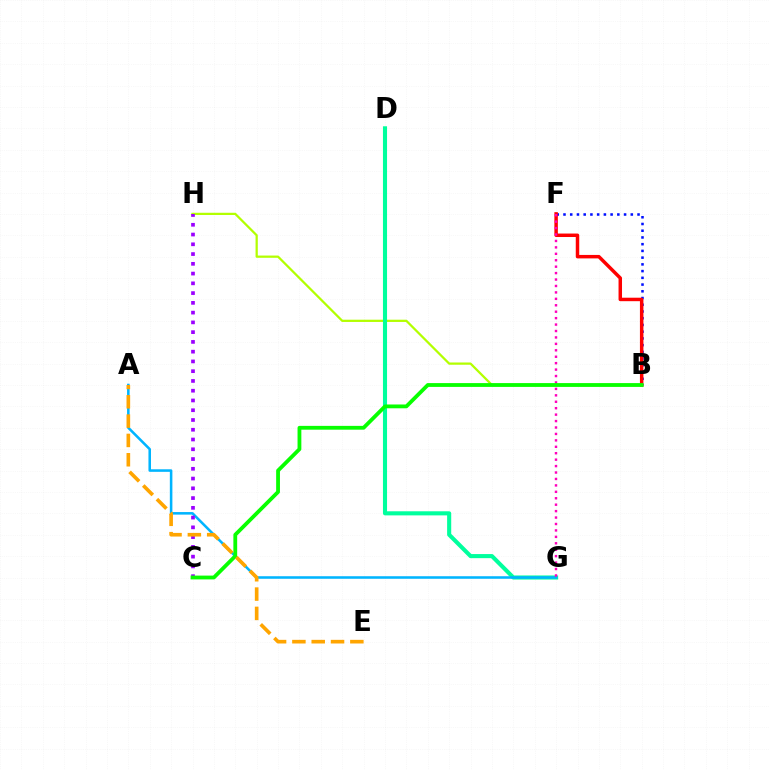{('B', 'H'): [{'color': '#b3ff00', 'line_style': 'solid', 'thickness': 1.62}], ('D', 'G'): [{'color': '#00ff9d', 'line_style': 'solid', 'thickness': 2.95}], ('A', 'G'): [{'color': '#00b5ff', 'line_style': 'solid', 'thickness': 1.84}], ('B', 'F'): [{'color': '#0010ff', 'line_style': 'dotted', 'thickness': 1.83}, {'color': '#ff0000', 'line_style': 'solid', 'thickness': 2.5}], ('C', 'H'): [{'color': '#9b00ff', 'line_style': 'dotted', 'thickness': 2.65}], ('F', 'G'): [{'color': '#ff00bd', 'line_style': 'dotted', 'thickness': 1.75}], ('B', 'C'): [{'color': '#08ff00', 'line_style': 'solid', 'thickness': 2.74}], ('A', 'E'): [{'color': '#ffa500', 'line_style': 'dashed', 'thickness': 2.62}]}